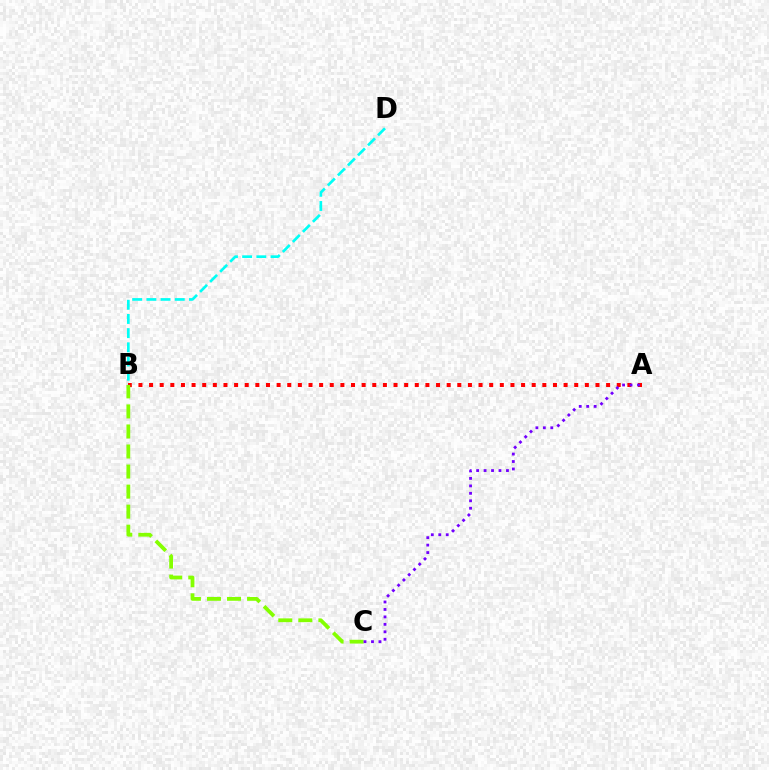{('A', 'B'): [{'color': '#ff0000', 'line_style': 'dotted', 'thickness': 2.89}], ('B', 'C'): [{'color': '#84ff00', 'line_style': 'dashed', 'thickness': 2.72}], ('A', 'C'): [{'color': '#7200ff', 'line_style': 'dotted', 'thickness': 2.03}], ('B', 'D'): [{'color': '#00fff6', 'line_style': 'dashed', 'thickness': 1.93}]}